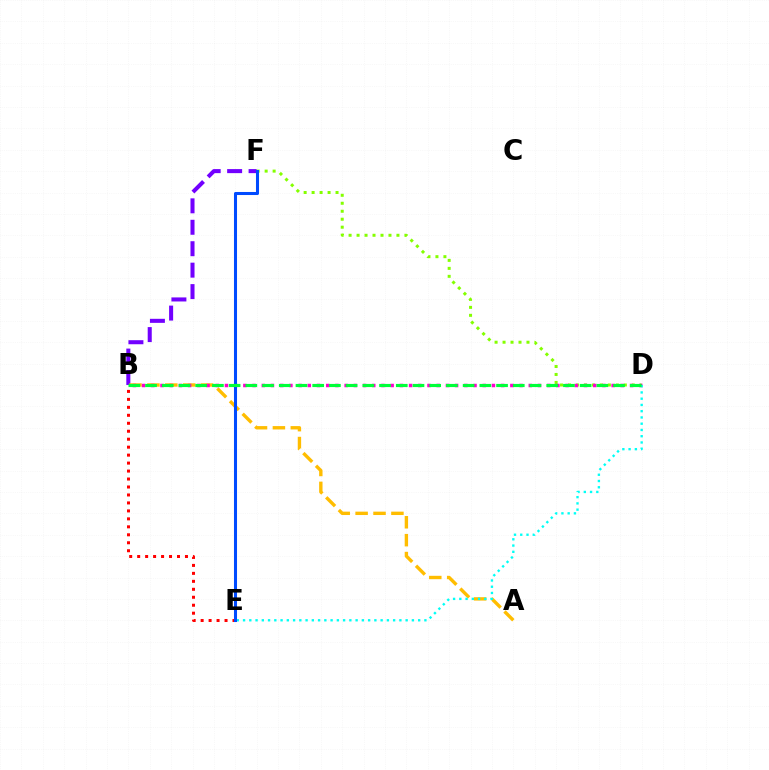{('B', 'F'): [{'color': '#7200ff', 'line_style': 'dashed', 'thickness': 2.91}], ('B', 'E'): [{'color': '#ff0000', 'line_style': 'dotted', 'thickness': 2.16}], ('A', 'B'): [{'color': '#ffbd00', 'line_style': 'dashed', 'thickness': 2.43}], ('D', 'F'): [{'color': '#84ff00', 'line_style': 'dotted', 'thickness': 2.17}], ('B', 'D'): [{'color': '#ff00cf', 'line_style': 'dotted', 'thickness': 2.5}, {'color': '#00ff39', 'line_style': 'dashed', 'thickness': 2.27}], ('D', 'E'): [{'color': '#00fff6', 'line_style': 'dotted', 'thickness': 1.7}], ('E', 'F'): [{'color': '#004bff', 'line_style': 'solid', 'thickness': 2.19}]}